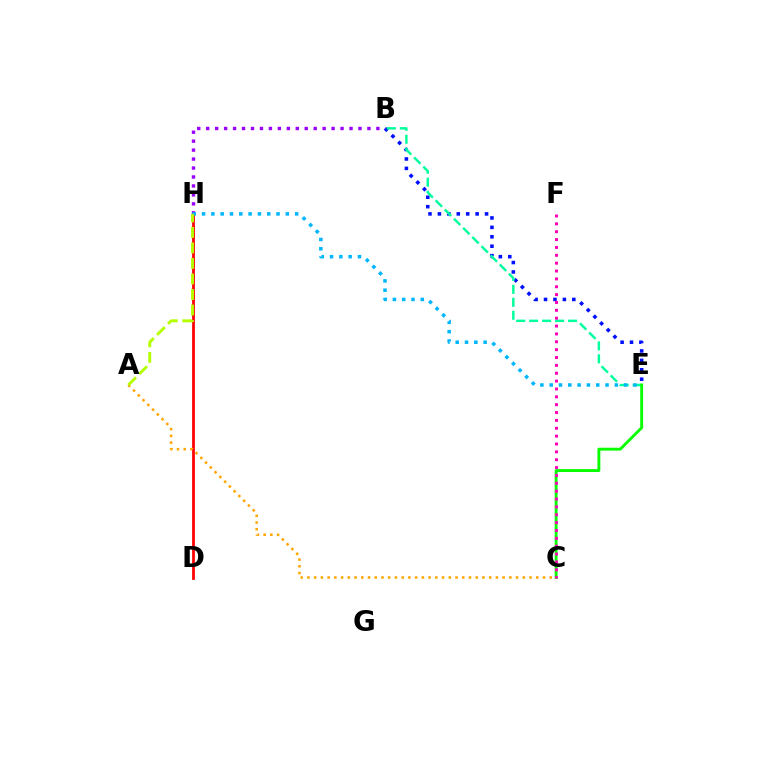{('B', 'E'): [{'color': '#0010ff', 'line_style': 'dotted', 'thickness': 2.56}, {'color': '#00ff9d', 'line_style': 'dashed', 'thickness': 1.76}], ('D', 'H'): [{'color': '#ff0000', 'line_style': 'solid', 'thickness': 2.0}], ('C', 'E'): [{'color': '#08ff00', 'line_style': 'solid', 'thickness': 2.09}], ('B', 'H'): [{'color': '#9b00ff', 'line_style': 'dotted', 'thickness': 2.43}], ('E', 'H'): [{'color': '#00b5ff', 'line_style': 'dotted', 'thickness': 2.53}], ('C', 'F'): [{'color': '#ff00bd', 'line_style': 'dotted', 'thickness': 2.14}], ('A', 'C'): [{'color': '#ffa500', 'line_style': 'dotted', 'thickness': 1.83}], ('A', 'H'): [{'color': '#b3ff00', 'line_style': 'dashed', 'thickness': 2.11}]}